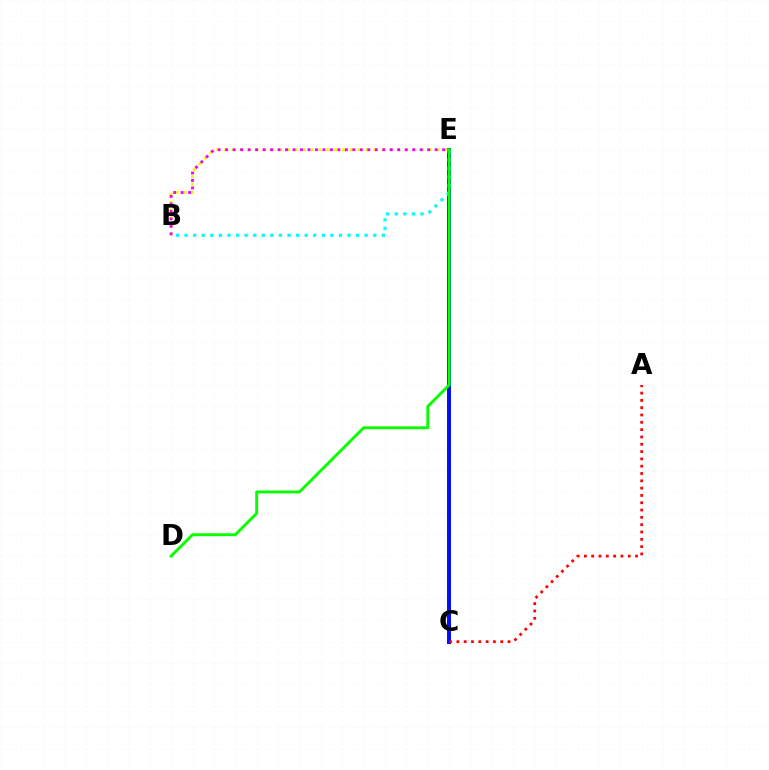{('C', 'E'): [{'color': '#0010ff', 'line_style': 'solid', 'thickness': 2.87}], ('B', 'E'): [{'color': '#fcf500', 'line_style': 'dotted', 'thickness': 2.14}, {'color': '#00fff6', 'line_style': 'dotted', 'thickness': 2.33}, {'color': '#ee00ff', 'line_style': 'dotted', 'thickness': 2.03}], ('D', 'E'): [{'color': '#08ff00', 'line_style': 'solid', 'thickness': 2.1}], ('A', 'C'): [{'color': '#ff0000', 'line_style': 'dotted', 'thickness': 1.99}]}